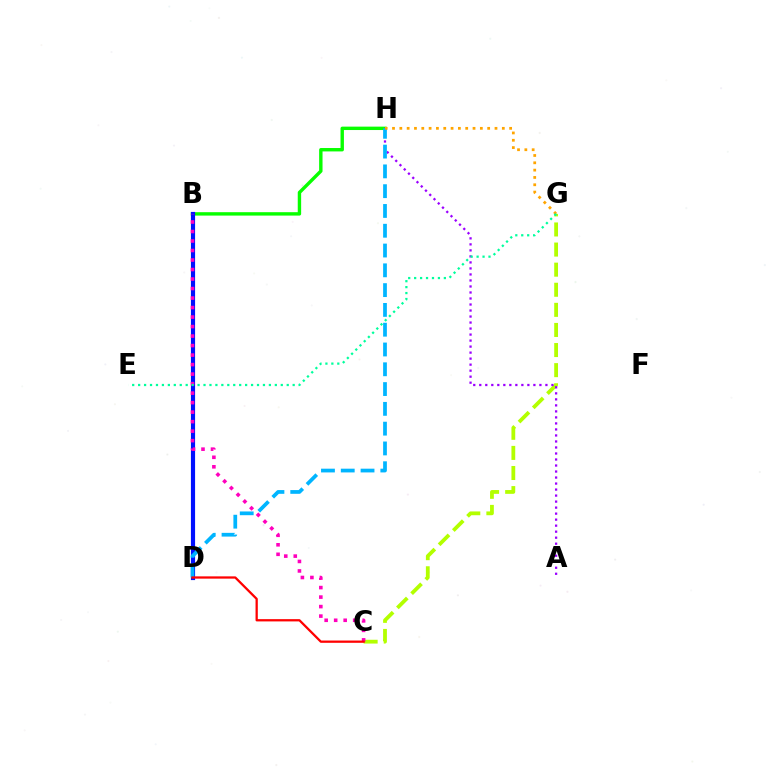{('B', 'H'): [{'color': '#08ff00', 'line_style': 'solid', 'thickness': 2.45}], ('C', 'G'): [{'color': '#b3ff00', 'line_style': 'dashed', 'thickness': 2.73}], ('A', 'H'): [{'color': '#9b00ff', 'line_style': 'dotted', 'thickness': 1.63}], ('B', 'D'): [{'color': '#0010ff', 'line_style': 'solid', 'thickness': 3.0}], ('D', 'H'): [{'color': '#00b5ff', 'line_style': 'dashed', 'thickness': 2.69}], ('B', 'C'): [{'color': '#ff00bd', 'line_style': 'dotted', 'thickness': 2.58}], ('G', 'H'): [{'color': '#ffa500', 'line_style': 'dotted', 'thickness': 1.99}], ('E', 'G'): [{'color': '#00ff9d', 'line_style': 'dotted', 'thickness': 1.61}], ('C', 'D'): [{'color': '#ff0000', 'line_style': 'solid', 'thickness': 1.64}]}